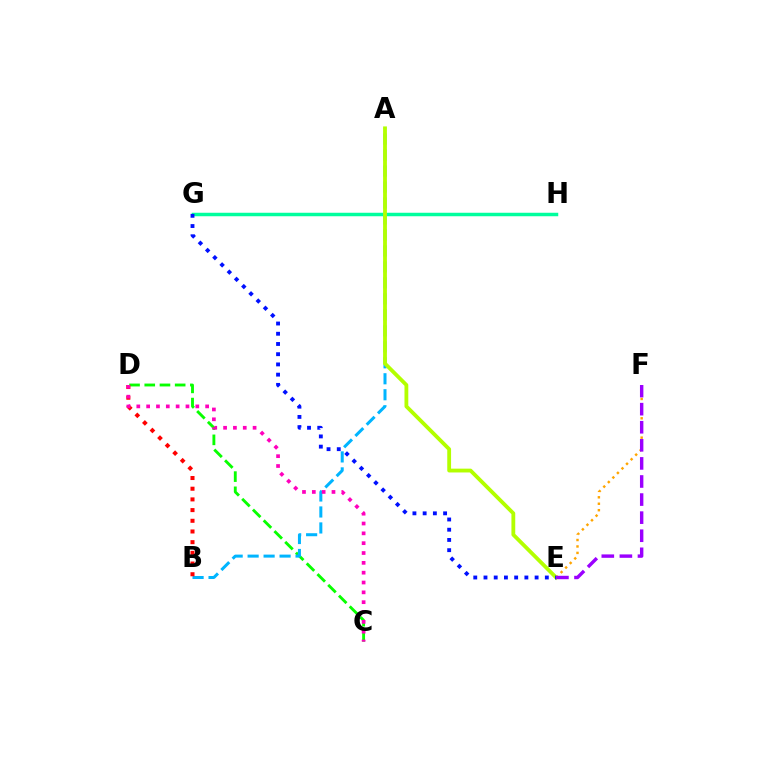{('E', 'F'): [{'color': '#ffa500', 'line_style': 'dotted', 'thickness': 1.75}, {'color': '#9b00ff', 'line_style': 'dashed', 'thickness': 2.46}], ('C', 'D'): [{'color': '#08ff00', 'line_style': 'dashed', 'thickness': 2.07}, {'color': '#ff00bd', 'line_style': 'dotted', 'thickness': 2.67}], ('A', 'B'): [{'color': '#00b5ff', 'line_style': 'dashed', 'thickness': 2.17}], ('G', 'H'): [{'color': '#00ff9d', 'line_style': 'solid', 'thickness': 2.51}], ('A', 'E'): [{'color': '#b3ff00', 'line_style': 'solid', 'thickness': 2.75}], ('E', 'G'): [{'color': '#0010ff', 'line_style': 'dotted', 'thickness': 2.78}], ('B', 'D'): [{'color': '#ff0000', 'line_style': 'dotted', 'thickness': 2.9}]}